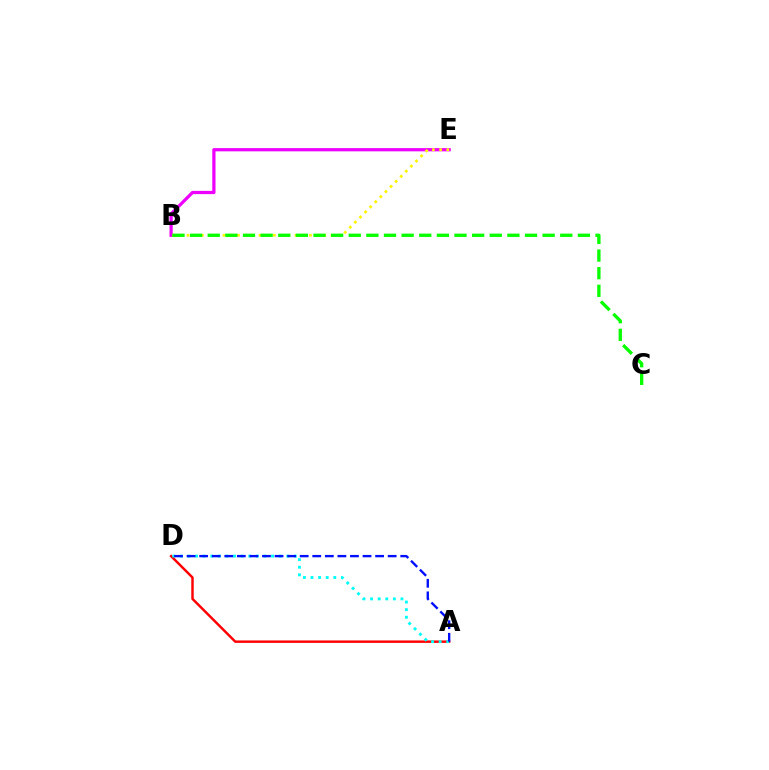{('A', 'D'): [{'color': '#ff0000', 'line_style': 'solid', 'thickness': 1.76}, {'color': '#00fff6', 'line_style': 'dotted', 'thickness': 2.07}, {'color': '#0010ff', 'line_style': 'dashed', 'thickness': 1.71}], ('B', 'E'): [{'color': '#ee00ff', 'line_style': 'solid', 'thickness': 2.33}, {'color': '#fcf500', 'line_style': 'dotted', 'thickness': 1.96}], ('B', 'C'): [{'color': '#08ff00', 'line_style': 'dashed', 'thickness': 2.39}]}